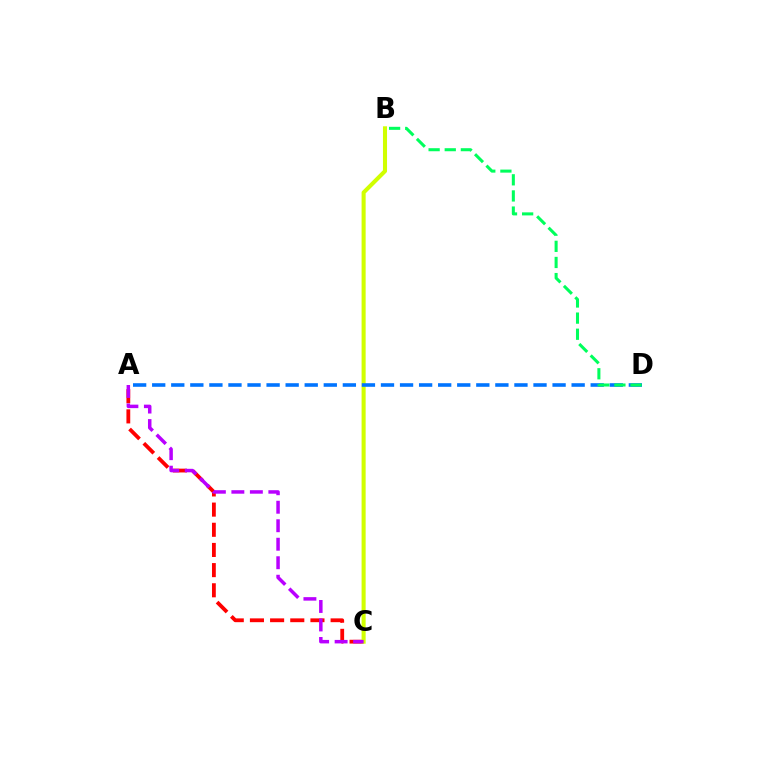{('A', 'C'): [{'color': '#ff0000', 'line_style': 'dashed', 'thickness': 2.74}, {'color': '#b900ff', 'line_style': 'dashed', 'thickness': 2.51}], ('B', 'C'): [{'color': '#d1ff00', 'line_style': 'solid', 'thickness': 2.93}], ('A', 'D'): [{'color': '#0074ff', 'line_style': 'dashed', 'thickness': 2.59}], ('B', 'D'): [{'color': '#00ff5c', 'line_style': 'dashed', 'thickness': 2.19}]}